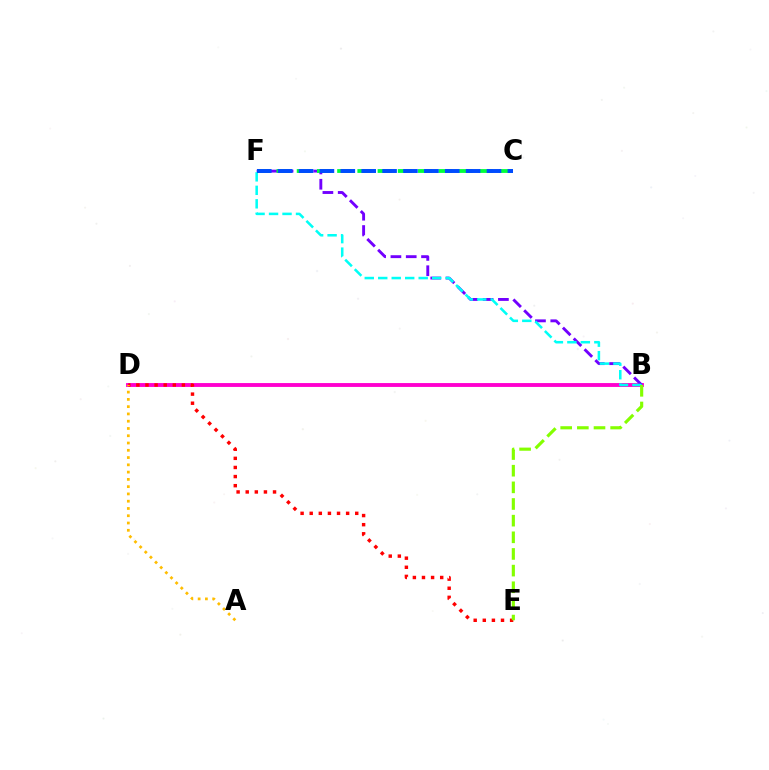{('B', 'D'): [{'color': '#ff00cf', 'line_style': 'solid', 'thickness': 2.79}], ('D', 'E'): [{'color': '#ff0000', 'line_style': 'dotted', 'thickness': 2.47}], ('B', 'F'): [{'color': '#7200ff', 'line_style': 'dashed', 'thickness': 2.08}, {'color': '#00fff6', 'line_style': 'dashed', 'thickness': 1.83}], ('C', 'F'): [{'color': '#00ff39', 'line_style': 'dashed', 'thickness': 2.75}, {'color': '#004bff', 'line_style': 'dashed', 'thickness': 2.84}], ('A', 'D'): [{'color': '#ffbd00', 'line_style': 'dotted', 'thickness': 1.98}], ('B', 'E'): [{'color': '#84ff00', 'line_style': 'dashed', 'thickness': 2.26}]}